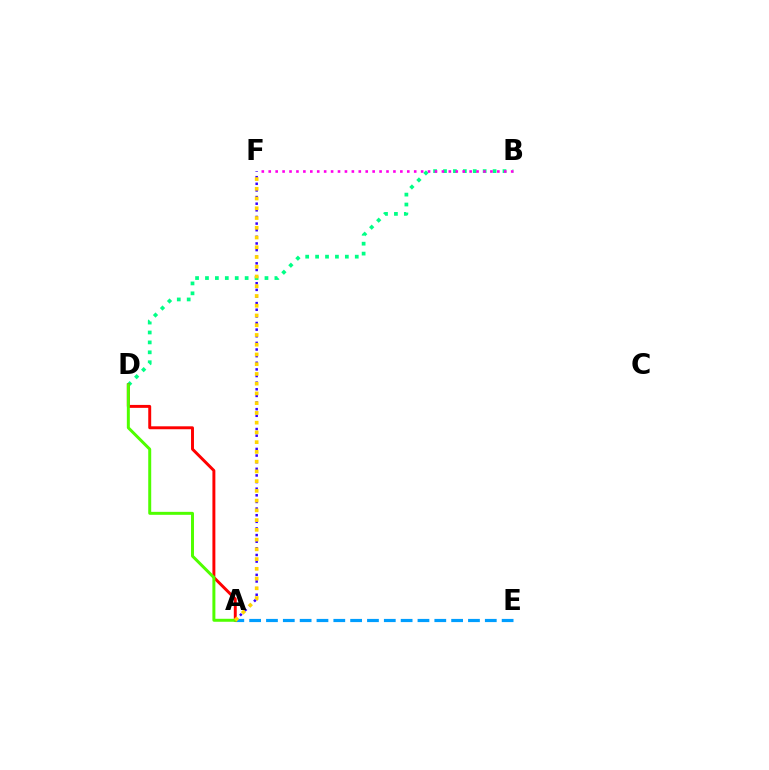{('A', 'E'): [{'color': '#009eff', 'line_style': 'dashed', 'thickness': 2.29}], ('B', 'D'): [{'color': '#00ff86', 'line_style': 'dotted', 'thickness': 2.69}], ('A', 'F'): [{'color': '#3700ff', 'line_style': 'dotted', 'thickness': 1.8}, {'color': '#ffd500', 'line_style': 'dotted', 'thickness': 2.65}], ('A', 'D'): [{'color': '#ff0000', 'line_style': 'solid', 'thickness': 2.12}, {'color': '#4fff00', 'line_style': 'solid', 'thickness': 2.14}], ('B', 'F'): [{'color': '#ff00ed', 'line_style': 'dotted', 'thickness': 1.88}]}